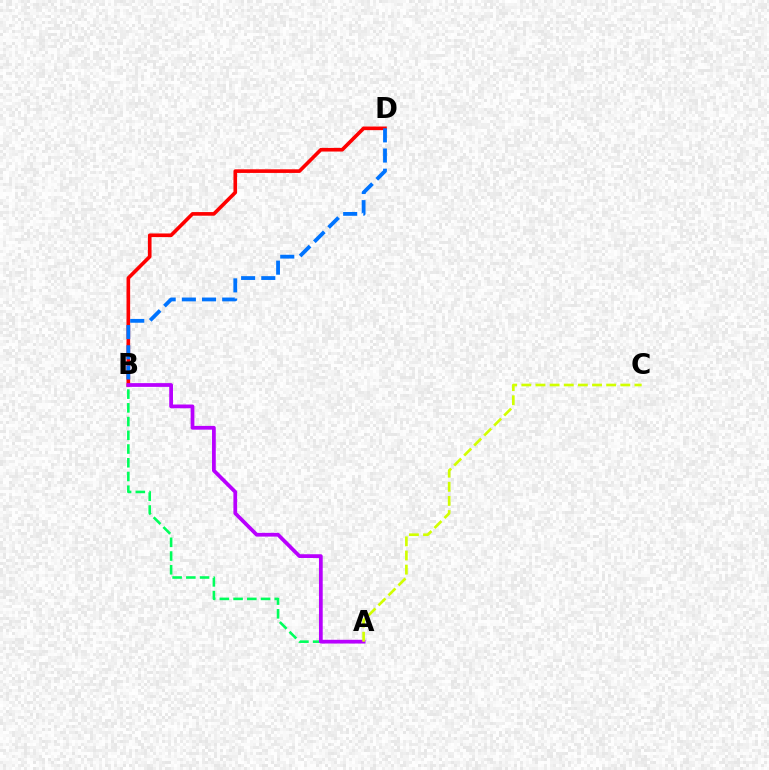{('B', 'D'): [{'color': '#ff0000', 'line_style': 'solid', 'thickness': 2.62}, {'color': '#0074ff', 'line_style': 'dashed', 'thickness': 2.74}], ('A', 'B'): [{'color': '#00ff5c', 'line_style': 'dashed', 'thickness': 1.86}, {'color': '#b900ff', 'line_style': 'solid', 'thickness': 2.7}], ('A', 'C'): [{'color': '#d1ff00', 'line_style': 'dashed', 'thickness': 1.92}]}